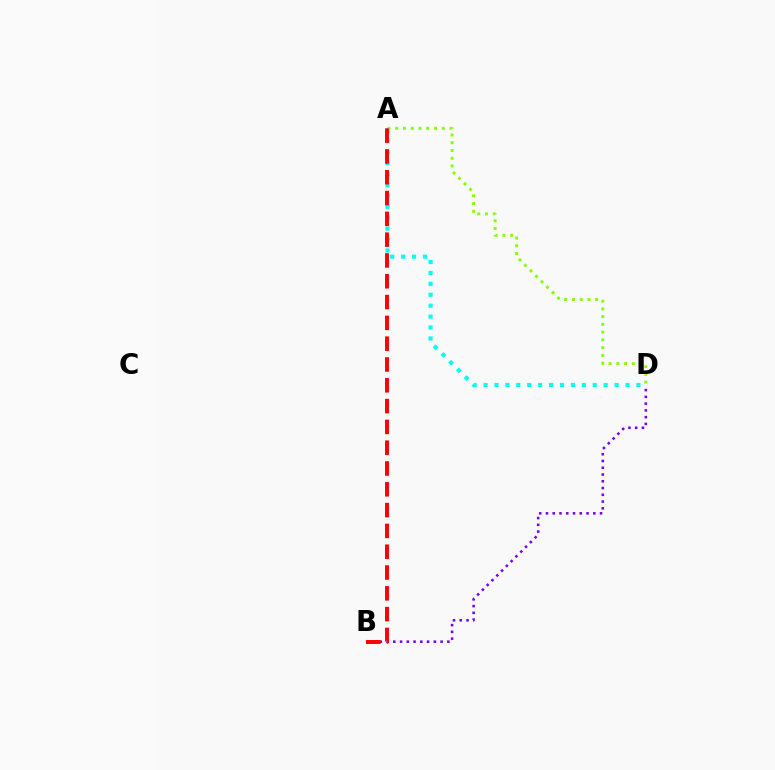{('A', 'D'): [{'color': '#00fff6', 'line_style': 'dotted', 'thickness': 2.97}, {'color': '#84ff00', 'line_style': 'dotted', 'thickness': 2.11}], ('B', 'D'): [{'color': '#7200ff', 'line_style': 'dotted', 'thickness': 1.84}], ('A', 'B'): [{'color': '#ff0000', 'line_style': 'dashed', 'thickness': 2.83}]}